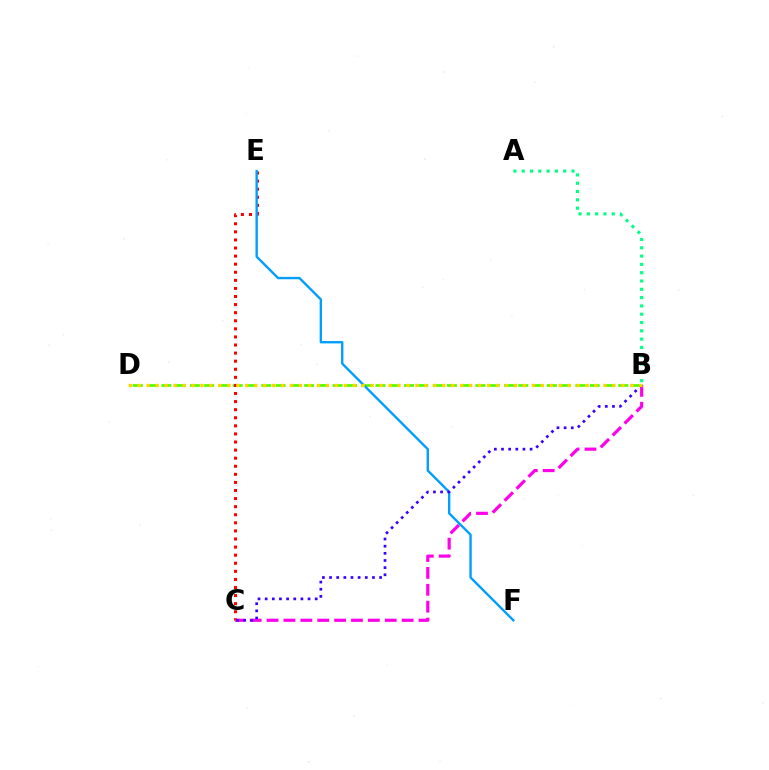{('B', 'D'): [{'color': '#4fff00', 'line_style': 'dashed', 'thickness': 1.94}, {'color': '#ffd500', 'line_style': 'dotted', 'thickness': 2.43}], ('B', 'C'): [{'color': '#ff00ed', 'line_style': 'dashed', 'thickness': 2.29}, {'color': '#3700ff', 'line_style': 'dotted', 'thickness': 1.94}], ('C', 'E'): [{'color': '#ff0000', 'line_style': 'dotted', 'thickness': 2.2}], ('E', 'F'): [{'color': '#009eff', 'line_style': 'solid', 'thickness': 1.71}], ('A', 'B'): [{'color': '#00ff86', 'line_style': 'dotted', 'thickness': 2.26}]}